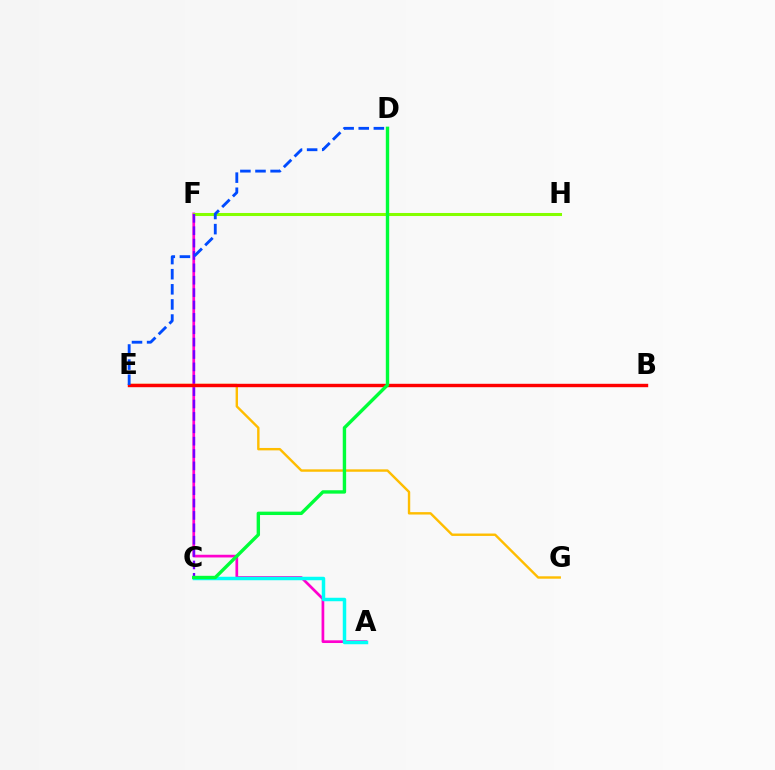{('E', 'G'): [{'color': '#ffbd00', 'line_style': 'solid', 'thickness': 1.73}], ('A', 'F'): [{'color': '#ff00cf', 'line_style': 'solid', 'thickness': 1.95}], ('F', 'H'): [{'color': '#84ff00', 'line_style': 'solid', 'thickness': 2.19}], ('A', 'C'): [{'color': '#00fff6', 'line_style': 'solid', 'thickness': 2.5}], ('C', 'F'): [{'color': '#7200ff', 'line_style': 'dashed', 'thickness': 1.68}], ('B', 'E'): [{'color': '#ff0000', 'line_style': 'solid', 'thickness': 2.45}], ('C', 'D'): [{'color': '#00ff39', 'line_style': 'solid', 'thickness': 2.44}], ('D', 'E'): [{'color': '#004bff', 'line_style': 'dashed', 'thickness': 2.05}]}